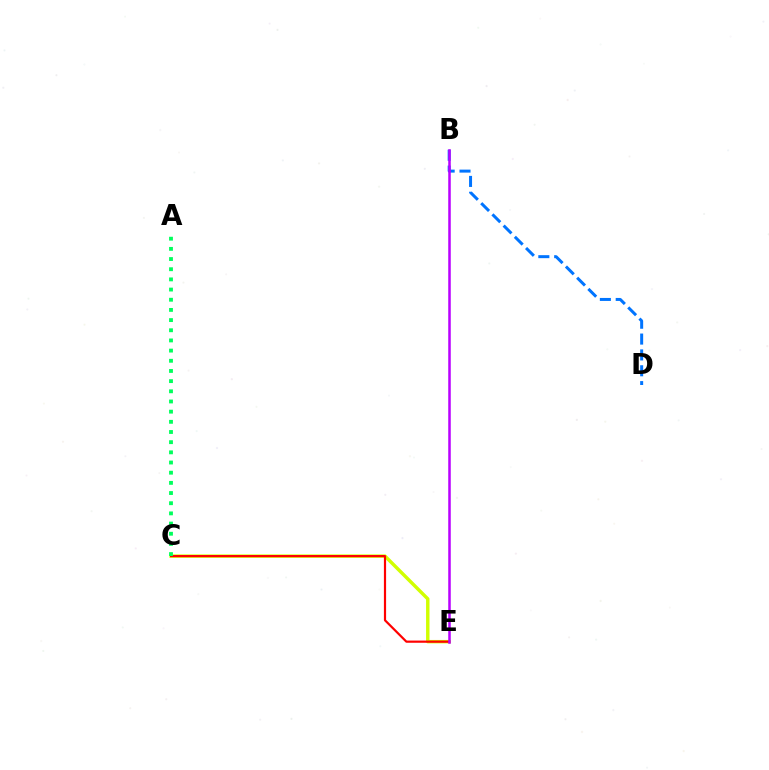{('C', 'E'): [{'color': '#d1ff00', 'line_style': 'solid', 'thickness': 2.47}, {'color': '#ff0000', 'line_style': 'solid', 'thickness': 1.58}], ('B', 'D'): [{'color': '#0074ff', 'line_style': 'dashed', 'thickness': 2.15}], ('A', 'C'): [{'color': '#00ff5c', 'line_style': 'dotted', 'thickness': 2.76}], ('B', 'E'): [{'color': '#b900ff', 'line_style': 'solid', 'thickness': 1.82}]}